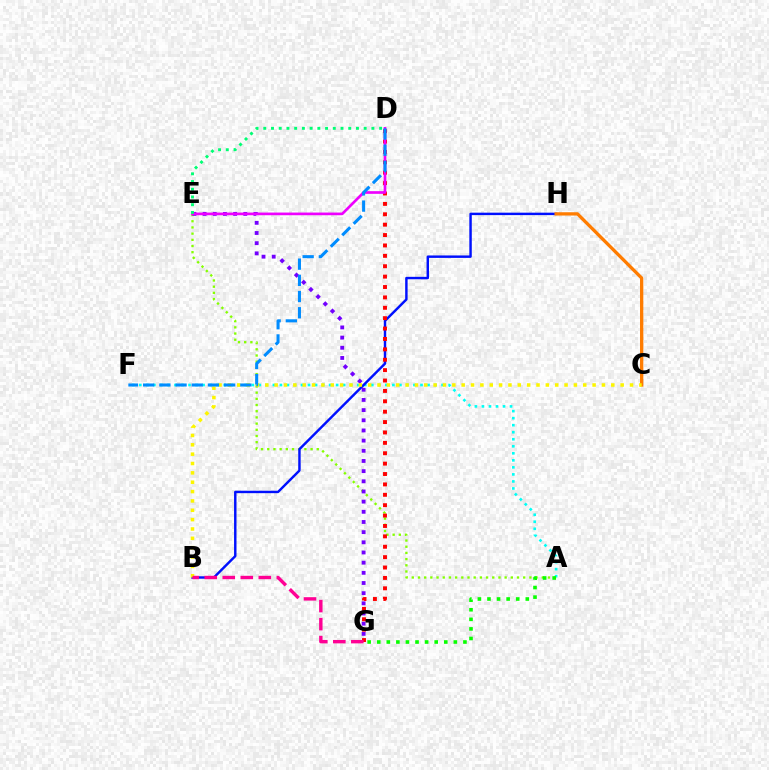{('A', 'F'): [{'color': '#00fff6', 'line_style': 'dotted', 'thickness': 1.91}], ('A', 'E'): [{'color': '#84ff00', 'line_style': 'dotted', 'thickness': 1.68}], ('B', 'H'): [{'color': '#0010ff', 'line_style': 'solid', 'thickness': 1.76}], ('E', 'G'): [{'color': '#7200ff', 'line_style': 'dotted', 'thickness': 2.76}], ('D', 'G'): [{'color': '#ff0000', 'line_style': 'dotted', 'thickness': 2.82}], ('C', 'H'): [{'color': '#ff7c00', 'line_style': 'solid', 'thickness': 2.38}], ('D', 'E'): [{'color': '#ee00ff', 'line_style': 'solid', 'thickness': 1.92}, {'color': '#00ff74', 'line_style': 'dotted', 'thickness': 2.1}], ('B', 'C'): [{'color': '#fcf500', 'line_style': 'dotted', 'thickness': 2.54}], ('D', 'F'): [{'color': '#008cff', 'line_style': 'dashed', 'thickness': 2.2}], ('A', 'G'): [{'color': '#08ff00', 'line_style': 'dotted', 'thickness': 2.6}], ('B', 'G'): [{'color': '#ff0094', 'line_style': 'dashed', 'thickness': 2.45}]}